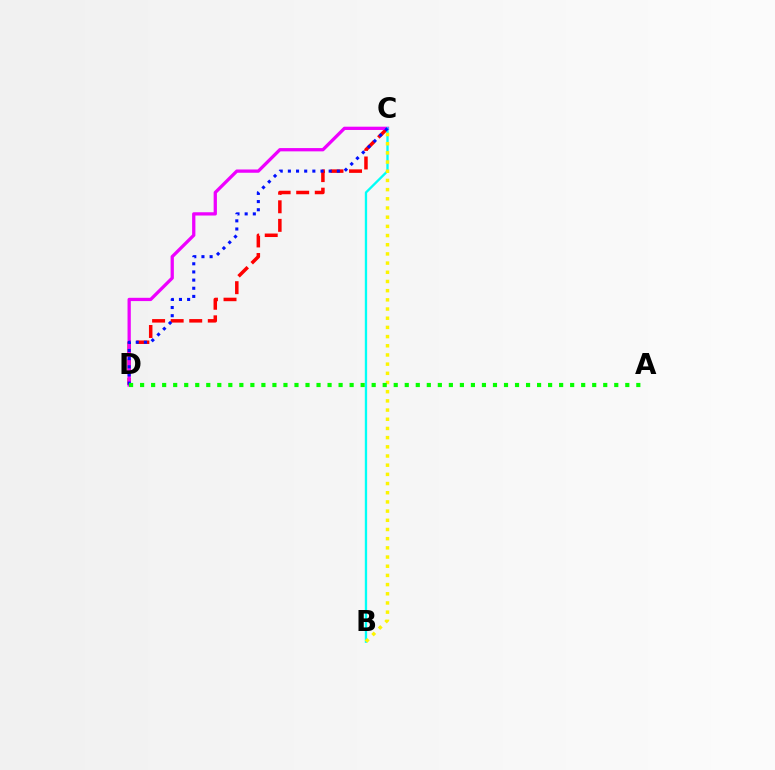{('C', 'D'): [{'color': '#ff0000', 'line_style': 'dashed', 'thickness': 2.52}, {'color': '#ee00ff', 'line_style': 'solid', 'thickness': 2.36}, {'color': '#0010ff', 'line_style': 'dotted', 'thickness': 2.22}], ('B', 'C'): [{'color': '#00fff6', 'line_style': 'solid', 'thickness': 1.67}, {'color': '#fcf500', 'line_style': 'dotted', 'thickness': 2.5}], ('A', 'D'): [{'color': '#08ff00', 'line_style': 'dotted', 'thickness': 3.0}]}